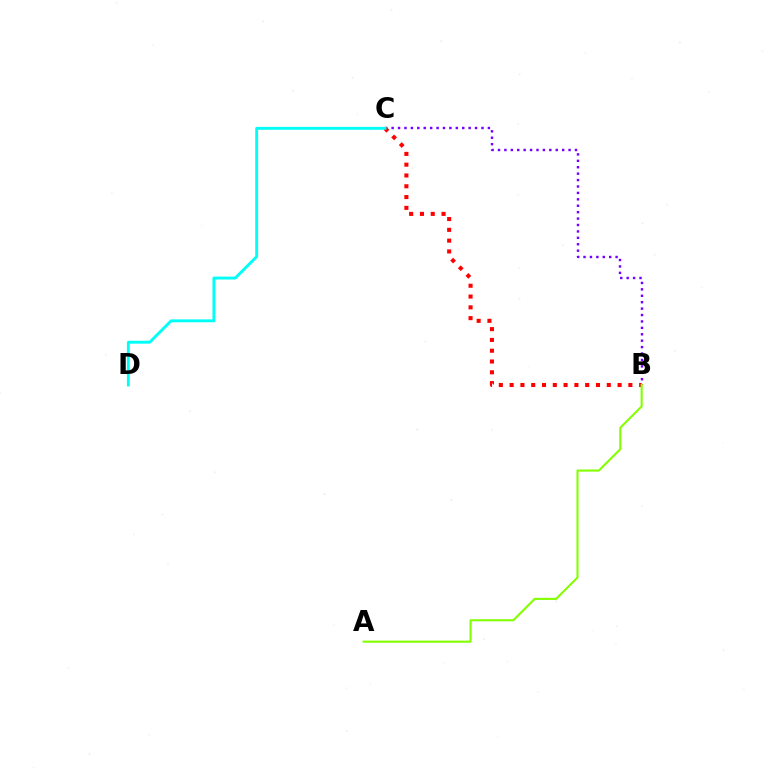{('B', 'C'): [{'color': '#7200ff', 'line_style': 'dotted', 'thickness': 1.74}, {'color': '#ff0000', 'line_style': 'dotted', 'thickness': 2.93}], ('C', 'D'): [{'color': '#00fff6', 'line_style': 'solid', 'thickness': 2.09}], ('A', 'B'): [{'color': '#84ff00', 'line_style': 'solid', 'thickness': 1.51}]}